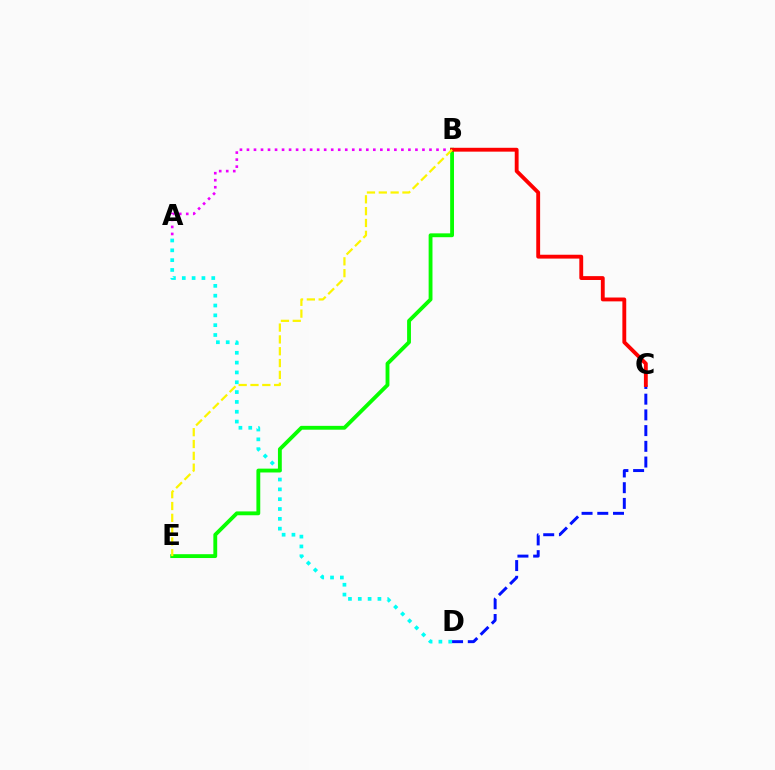{('A', 'D'): [{'color': '#00fff6', 'line_style': 'dotted', 'thickness': 2.67}], ('B', 'E'): [{'color': '#08ff00', 'line_style': 'solid', 'thickness': 2.77}, {'color': '#fcf500', 'line_style': 'dashed', 'thickness': 1.61}], ('A', 'B'): [{'color': '#ee00ff', 'line_style': 'dotted', 'thickness': 1.91}], ('C', 'D'): [{'color': '#0010ff', 'line_style': 'dashed', 'thickness': 2.14}], ('B', 'C'): [{'color': '#ff0000', 'line_style': 'solid', 'thickness': 2.78}]}